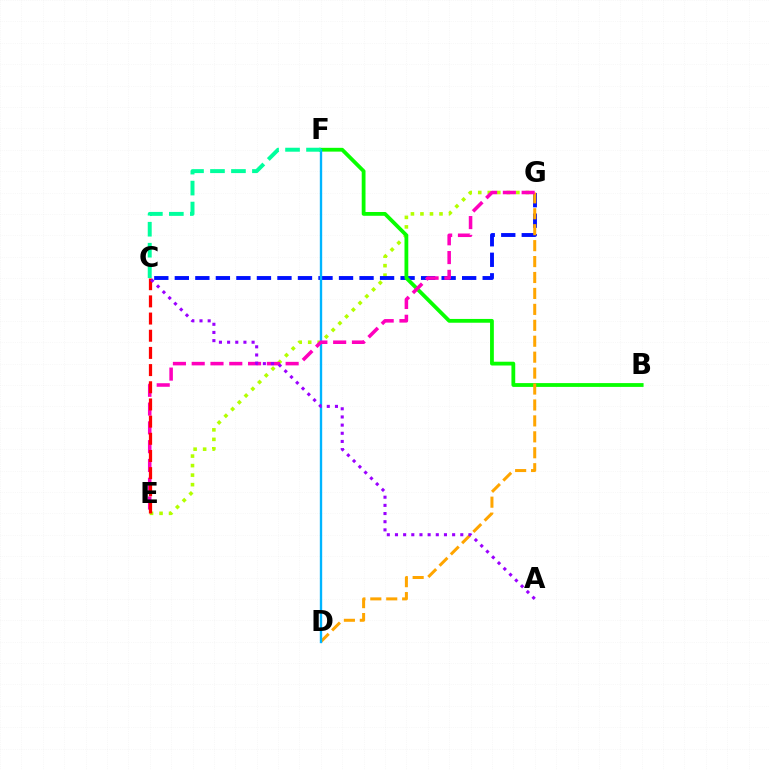{('E', 'G'): [{'color': '#b3ff00', 'line_style': 'dotted', 'thickness': 2.59}, {'color': '#ff00bd', 'line_style': 'dashed', 'thickness': 2.55}], ('C', 'G'): [{'color': '#0010ff', 'line_style': 'dashed', 'thickness': 2.79}], ('B', 'F'): [{'color': '#08ff00', 'line_style': 'solid', 'thickness': 2.73}], ('D', 'G'): [{'color': '#ffa500', 'line_style': 'dashed', 'thickness': 2.16}], ('D', 'F'): [{'color': '#00b5ff', 'line_style': 'solid', 'thickness': 1.7}], ('C', 'E'): [{'color': '#ff0000', 'line_style': 'dashed', 'thickness': 2.33}], ('A', 'C'): [{'color': '#9b00ff', 'line_style': 'dotted', 'thickness': 2.22}], ('C', 'F'): [{'color': '#00ff9d', 'line_style': 'dashed', 'thickness': 2.85}]}